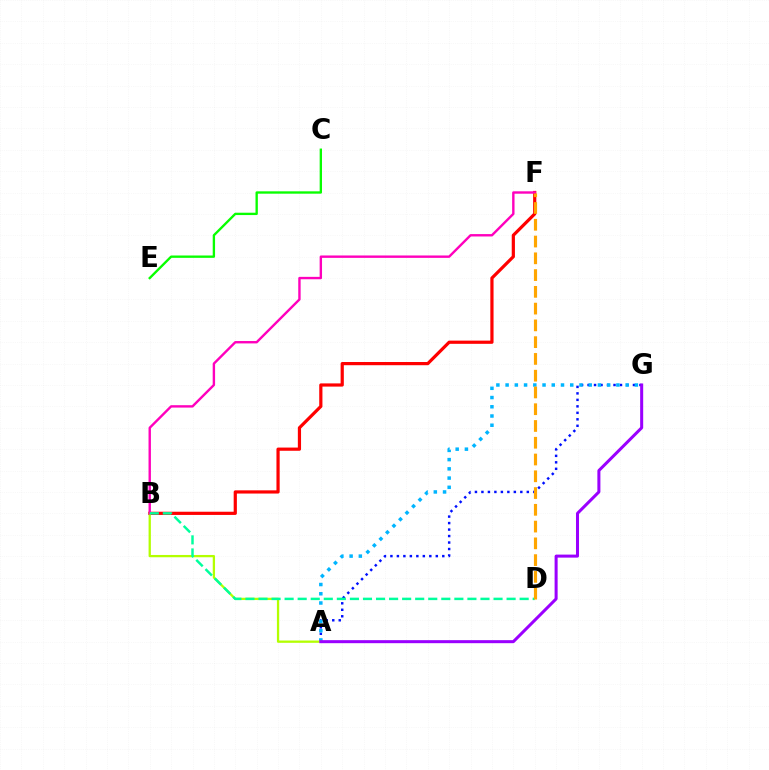{('C', 'E'): [{'color': '#08ff00', 'line_style': 'solid', 'thickness': 1.69}], ('A', 'G'): [{'color': '#0010ff', 'line_style': 'dotted', 'thickness': 1.76}, {'color': '#00b5ff', 'line_style': 'dotted', 'thickness': 2.51}, {'color': '#9b00ff', 'line_style': 'solid', 'thickness': 2.18}], ('B', 'F'): [{'color': '#ff0000', 'line_style': 'solid', 'thickness': 2.31}, {'color': '#ff00bd', 'line_style': 'solid', 'thickness': 1.72}], ('A', 'B'): [{'color': '#b3ff00', 'line_style': 'solid', 'thickness': 1.65}], ('B', 'D'): [{'color': '#00ff9d', 'line_style': 'dashed', 'thickness': 1.77}], ('D', 'F'): [{'color': '#ffa500', 'line_style': 'dashed', 'thickness': 2.28}]}